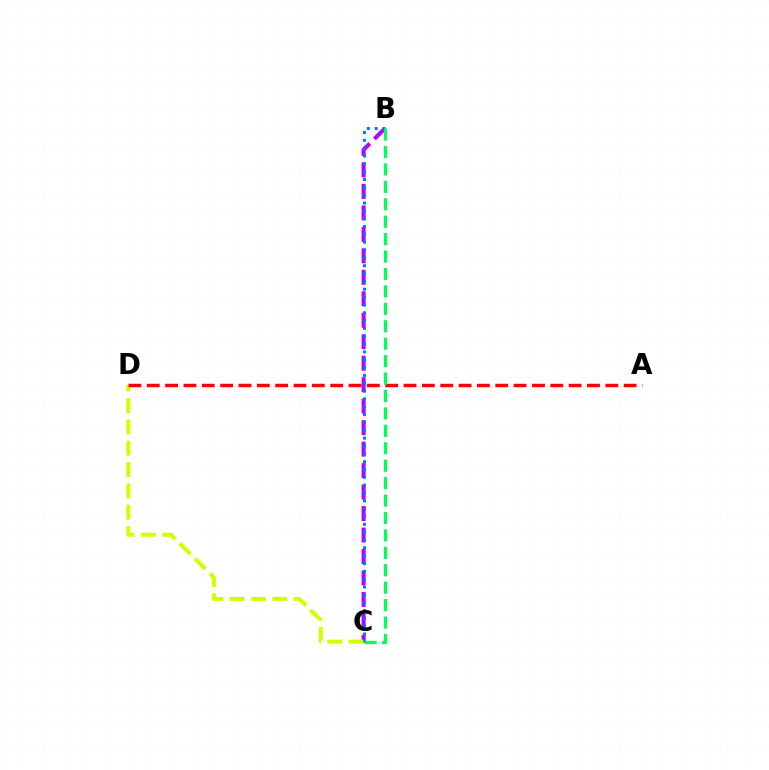{('B', 'C'): [{'color': '#b900ff', 'line_style': 'dashed', 'thickness': 2.92}, {'color': '#0074ff', 'line_style': 'dotted', 'thickness': 2.13}, {'color': '#00ff5c', 'line_style': 'dashed', 'thickness': 2.37}], ('C', 'D'): [{'color': '#d1ff00', 'line_style': 'dashed', 'thickness': 2.9}], ('A', 'D'): [{'color': '#ff0000', 'line_style': 'dashed', 'thickness': 2.49}]}